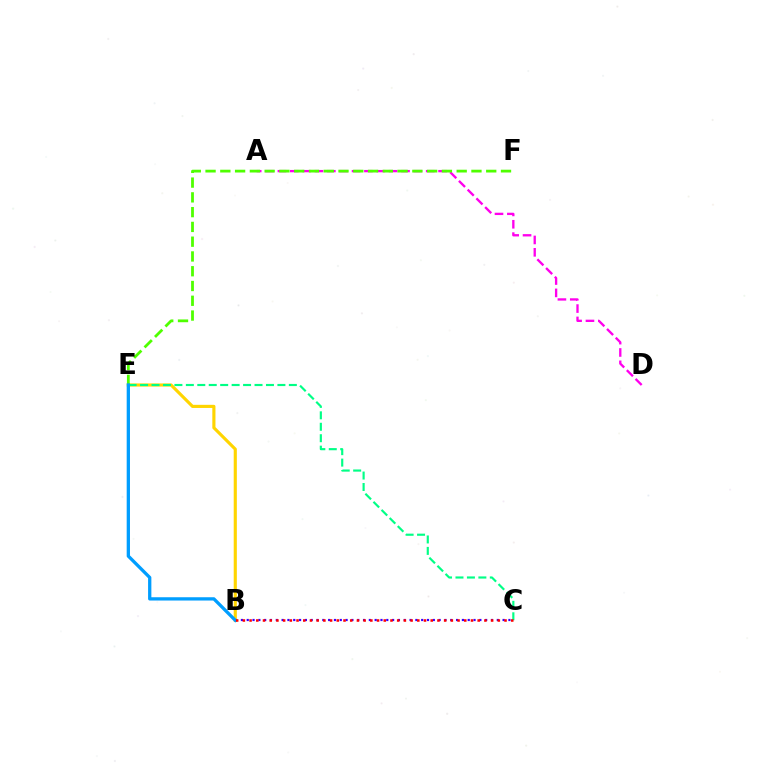{('B', 'C'): [{'color': '#3700ff', 'line_style': 'dotted', 'thickness': 1.58}, {'color': '#ff0000', 'line_style': 'dotted', 'thickness': 1.82}], ('B', 'E'): [{'color': '#ffd500', 'line_style': 'solid', 'thickness': 2.26}, {'color': '#009eff', 'line_style': 'solid', 'thickness': 2.37}], ('C', 'E'): [{'color': '#00ff86', 'line_style': 'dashed', 'thickness': 1.55}], ('A', 'D'): [{'color': '#ff00ed', 'line_style': 'dashed', 'thickness': 1.68}], ('E', 'F'): [{'color': '#4fff00', 'line_style': 'dashed', 'thickness': 2.01}]}